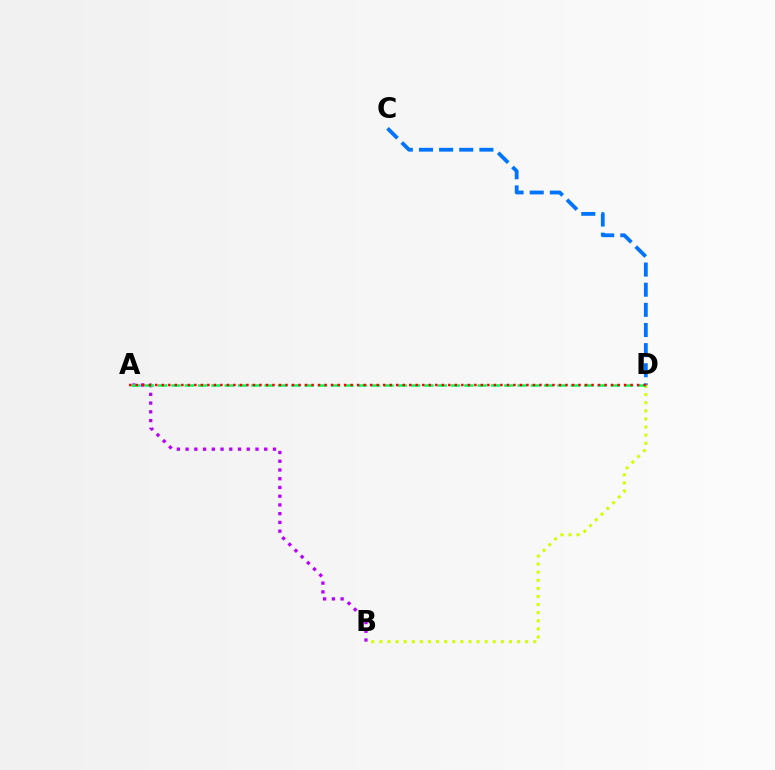{('A', 'B'): [{'color': '#b900ff', 'line_style': 'dotted', 'thickness': 2.37}], ('C', 'D'): [{'color': '#0074ff', 'line_style': 'dashed', 'thickness': 2.74}], ('B', 'D'): [{'color': '#d1ff00', 'line_style': 'dotted', 'thickness': 2.2}], ('A', 'D'): [{'color': '#00ff5c', 'line_style': 'dashed', 'thickness': 1.81}, {'color': '#ff0000', 'line_style': 'dotted', 'thickness': 1.77}]}